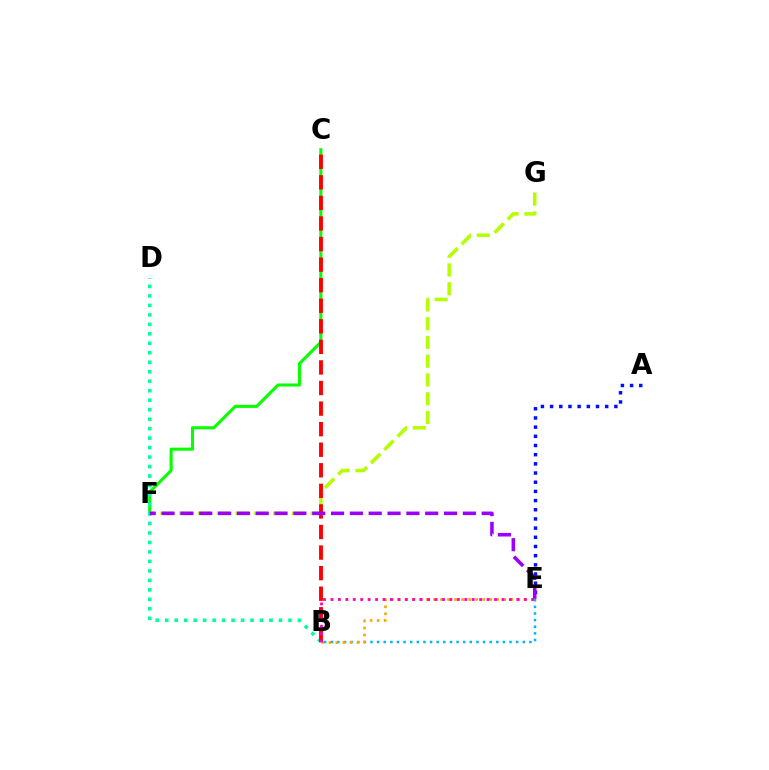{('B', 'E'): [{'color': '#00b5ff', 'line_style': 'dotted', 'thickness': 1.8}, {'color': '#ffa500', 'line_style': 'dotted', 'thickness': 1.91}, {'color': '#ff00bd', 'line_style': 'dotted', 'thickness': 2.02}], ('C', 'F'): [{'color': '#08ff00', 'line_style': 'solid', 'thickness': 2.22}], ('B', 'D'): [{'color': '#00ff9d', 'line_style': 'dotted', 'thickness': 2.58}], ('F', 'G'): [{'color': '#b3ff00', 'line_style': 'dashed', 'thickness': 2.55}], ('B', 'C'): [{'color': '#ff0000', 'line_style': 'dashed', 'thickness': 2.79}], ('A', 'E'): [{'color': '#0010ff', 'line_style': 'dotted', 'thickness': 2.49}], ('E', 'F'): [{'color': '#9b00ff', 'line_style': 'dashed', 'thickness': 2.56}]}